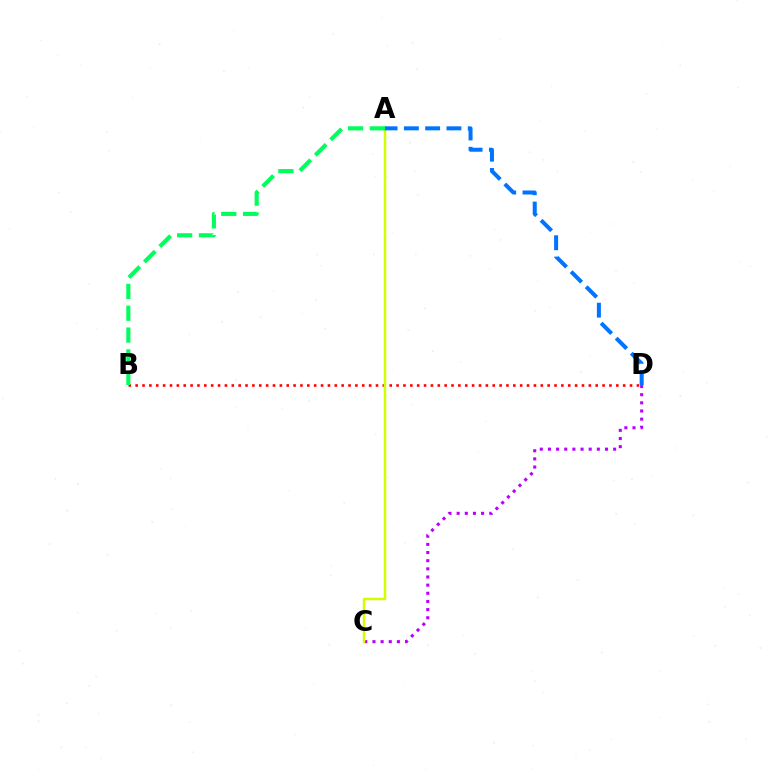{('C', 'D'): [{'color': '#b900ff', 'line_style': 'dotted', 'thickness': 2.21}], ('B', 'D'): [{'color': '#ff0000', 'line_style': 'dotted', 'thickness': 1.87}], ('A', 'C'): [{'color': '#d1ff00', 'line_style': 'solid', 'thickness': 1.79}], ('A', 'B'): [{'color': '#00ff5c', 'line_style': 'dashed', 'thickness': 2.97}], ('A', 'D'): [{'color': '#0074ff', 'line_style': 'dashed', 'thickness': 2.89}]}